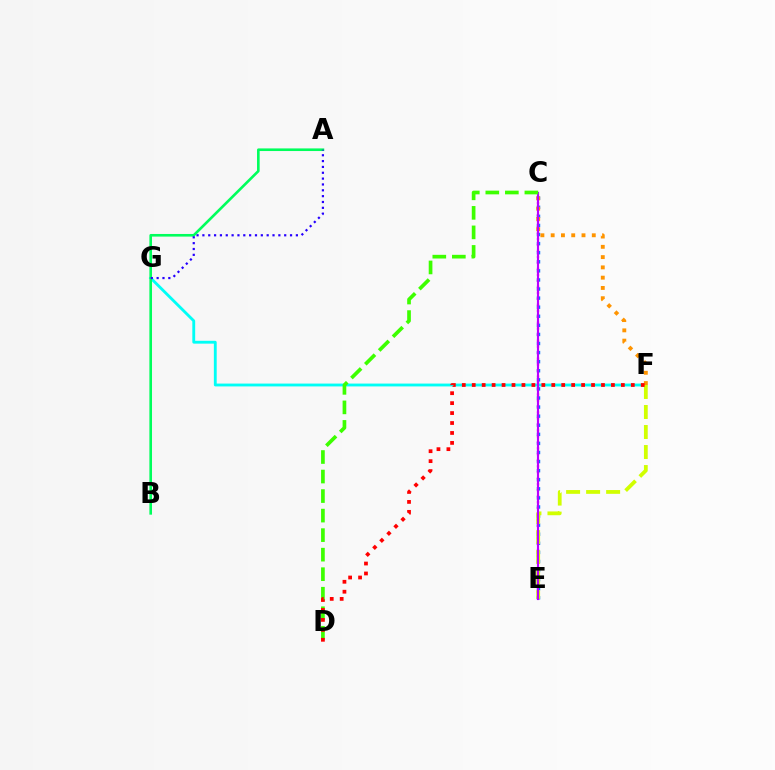{('F', 'G'): [{'color': '#00fff6', 'line_style': 'solid', 'thickness': 2.05}], ('A', 'B'): [{'color': '#00ff5c', 'line_style': 'solid', 'thickness': 1.89}], ('C', 'E'): [{'color': '#ff00ac', 'line_style': 'dotted', 'thickness': 1.63}, {'color': '#0074ff', 'line_style': 'dotted', 'thickness': 2.47}, {'color': '#b900ff', 'line_style': 'solid', 'thickness': 1.54}], ('A', 'G'): [{'color': '#2500ff', 'line_style': 'dotted', 'thickness': 1.59}], ('C', 'F'): [{'color': '#ff9400', 'line_style': 'dotted', 'thickness': 2.79}], ('E', 'F'): [{'color': '#d1ff00', 'line_style': 'dashed', 'thickness': 2.72}], ('C', 'D'): [{'color': '#3dff00', 'line_style': 'dashed', 'thickness': 2.65}], ('D', 'F'): [{'color': '#ff0000', 'line_style': 'dotted', 'thickness': 2.7}]}